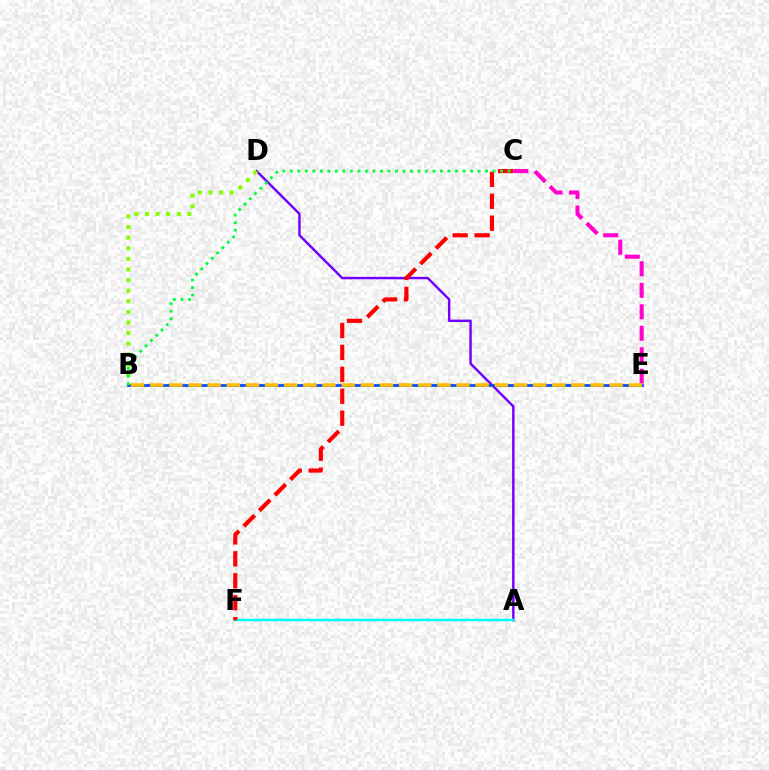{('A', 'D'): [{'color': '#7200ff', 'line_style': 'solid', 'thickness': 1.75}], ('A', 'F'): [{'color': '#00fff6', 'line_style': 'solid', 'thickness': 1.79}], ('B', 'E'): [{'color': '#004bff', 'line_style': 'solid', 'thickness': 1.94}, {'color': '#ffbd00', 'line_style': 'dashed', 'thickness': 2.6}], ('C', 'F'): [{'color': '#ff0000', 'line_style': 'dashed', 'thickness': 2.98}], ('B', 'D'): [{'color': '#84ff00', 'line_style': 'dotted', 'thickness': 2.88}], ('B', 'C'): [{'color': '#00ff39', 'line_style': 'dotted', 'thickness': 2.04}], ('C', 'E'): [{'color': '#ff00cf', 'line_style': 'dashed', 'thickness': 2.92}]}